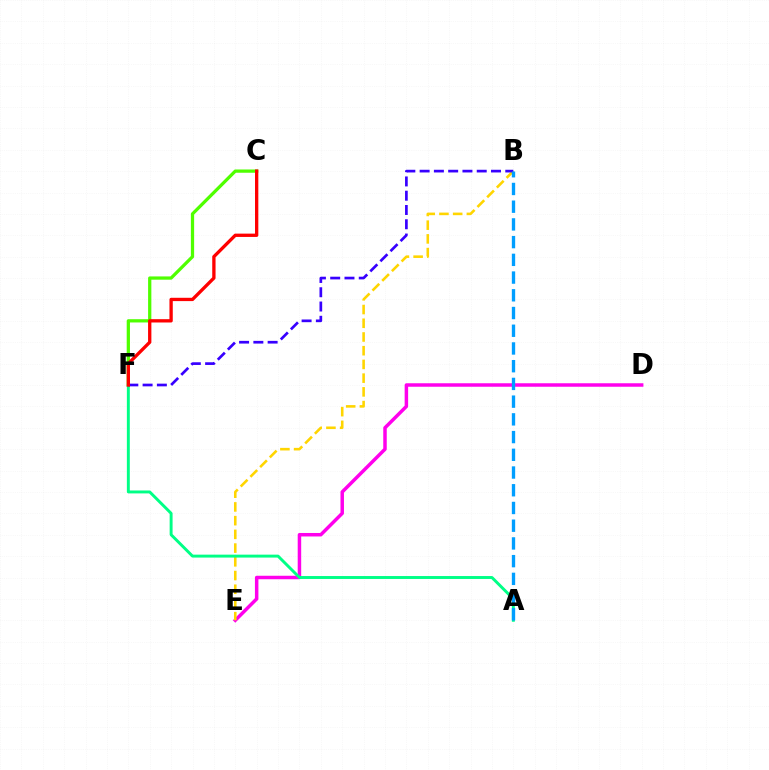{('C', 'F'): [{'color': '#4fff00', 'line_style': 'solid', 'thickness': 2.35}, {'color': '#ff0000', 'line_style': 'solid', 'thickness': 2.39}], ('D', 'E'): [{'color': '#ff00ed', 'line_style': 'solid', 'thickness': 2.51}], ('B', 'E'): [{'color': '#ffd500', 'line_style': 'dashed', 'thickness': 1.86}], ('A', 'F'): [{'color': '#00ff86', 'line_style': 'solid', 'thickness': 2.11}], ('B', 'F'): [{'color': '#3700ff', 'line_style': 'dashed', 'thickness': 1.94}], ('A', 'B'): [{'color': '#009eff', 'line_style': 'dashed', 'thickness': 2.41}]}